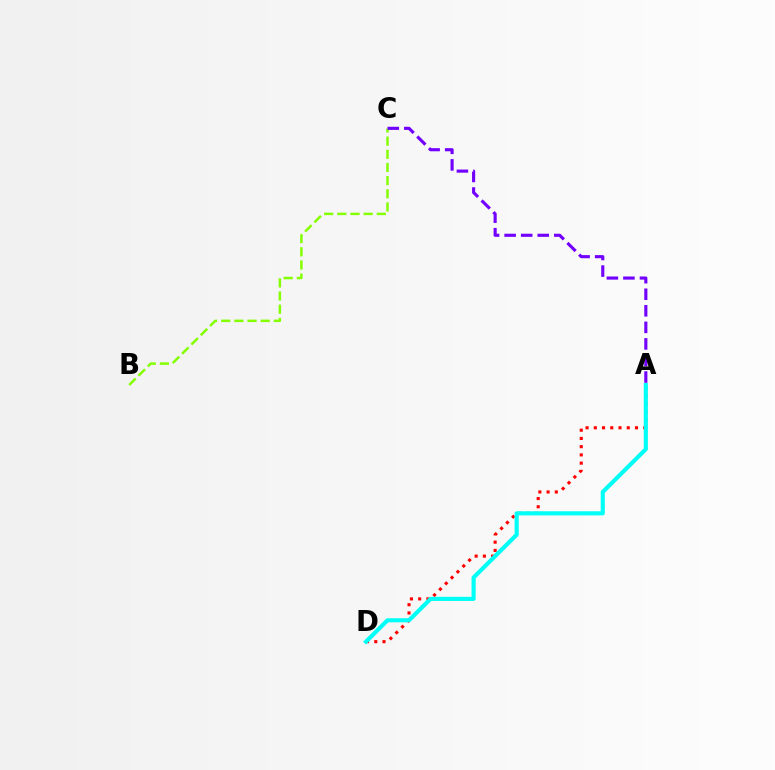{('A', 'D'): [{'color': '#ff0000', 'line_style': 'dotted', 'thickness': 2.24}, {'color': '#00fff6', 'line_style': 'solid', 'thickness': 2.97}], ('B', 'C'): [{'color': '#84ff00', 'line_style': 'dashed', 'thickness': 1.79}], ('A', 'C'): [{'color': '#7200ff', 'line_style': 'dashed', 'thickness': 2.25}]}